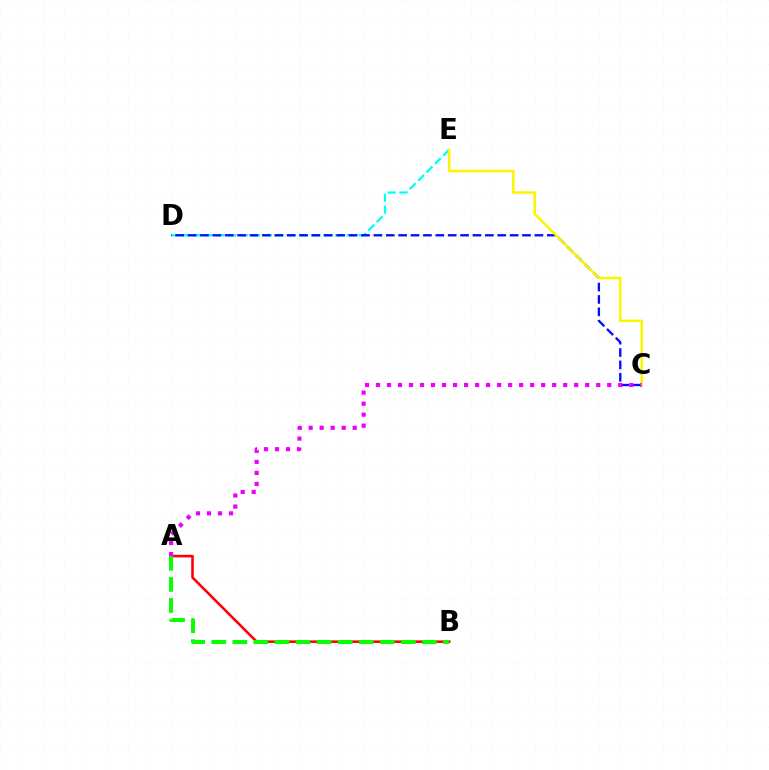{('A', 'B'): [{'color': '#ff0000', 'line_style': 'solid', 'thickness': 1.85}, {'color': '#08ff00', 'line_style': 'dashed', 'thickness': 2.86}], ('D', 'E'): [{'color': '#00fff6', 'line_style': 'dashed', 'thickness': 1.61}], ('C', 'D'): [{'color': '#0010ff', 'line_style': 'dashed', 'thickness': 1.68}], ('C', 'E'): [{'color': '#fcf500', 'line_style': 'solid', 'thickness': 1.81}], ('A', 'C'): [{'color': '#ee00ff', 'line_style': 'dotted', 'thickness': 2.99}]}